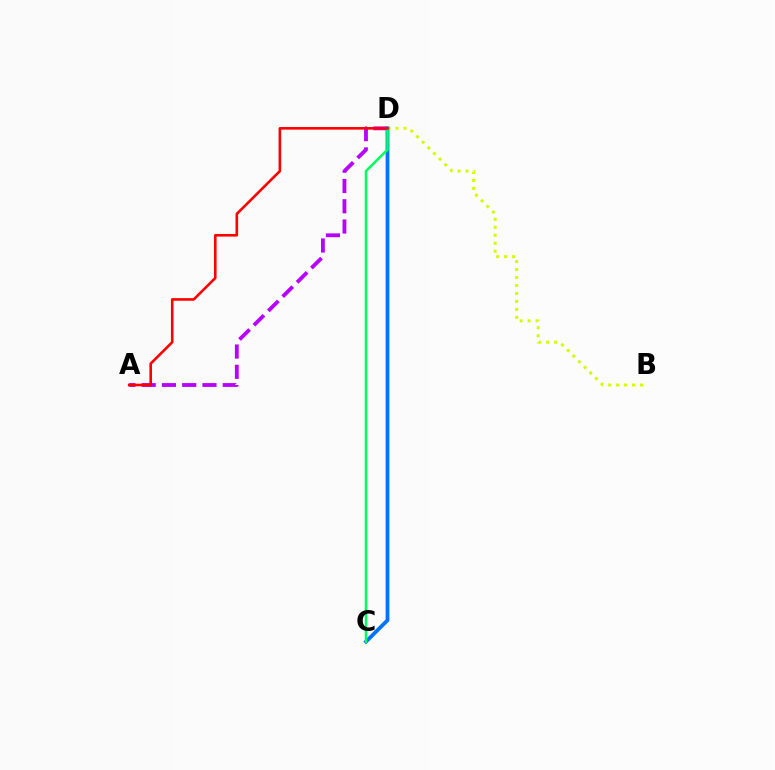{('A', 'D'): [{'color': '#b900ff', 'line_style': 'dashed', 'thickness': 2.75}, {'color': '#ff0000', 'line_style': 'solid', 'thickness': 1.88}], ('B', 'D'): [{'color': '#d1ff00', 'line_style': 'dotted', 'thickness': 2.17}], ('C', 'D'): [{'color': '#0074ff', 'line_style': 'solid', 'thickness': 2.72}, {'color': '#00ff5c', 'line_style': 'solid', 'thickness': 1.79}]}